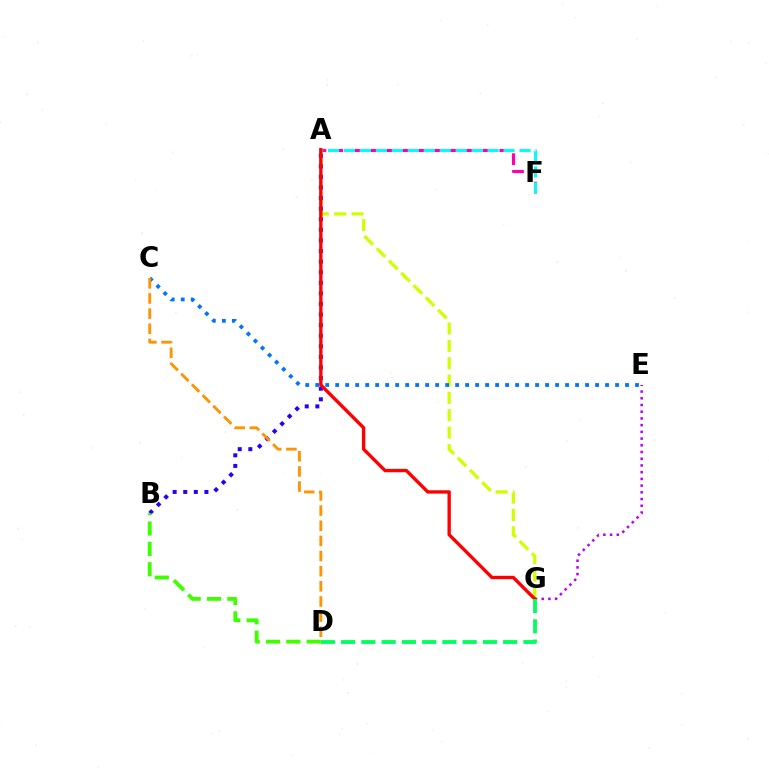{('A', 'F'): [{'color': '#ff00ac', 'line_style': 'dashed', 'thickness': 2.28}, {'color': '#00fff6', 'line_style': 'dashed', 'thickness': 2.17}], ('A', 'G'): [{'color': '#d1ff00', 'line_style': 'dashed', 'thickness': 2.36}, {'color': '#ff0000', 'line_style': 'solid', 'thickness': 2.42}], ('E', 'G'): [{'color': '#b900ff', 'line_style': 'dotted', 'thickness': 1.83}], ('A', 'B'): [{'color': '#2500ff', 'line_style': 'dotted', 'thickness': 2.88}], ('D', 'G'): [{'color': '#00ff5c', 'line_style': 'dashed', 'thickness': 2.75}], ('C', 'E'): [{'color': '#0074ff', 'line_style': 'dotted', 'thickness': 2.72}], ('B', 'D'): [{'color': '#3dff00', 'line_style': 'dashed', 'thickness': 2.77}], ('C', 'D'): [{'color': '#ff9400', 'line_style': 'dashed', 'thickness': 2.06}]}